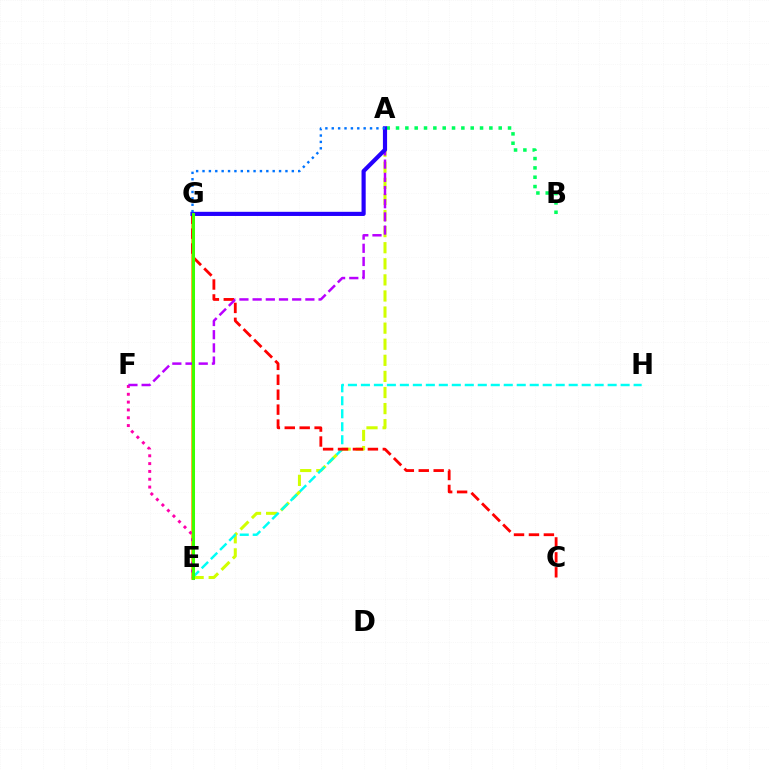{('A', 'E'): [{'color': '#d1ff00', 'line_style': 'dashed', 'thickness': 2.19}], ('E', 'G'): [{'color': '#ff9400', 'line_style': 'solid', 'thickness': 2.54}, {'color': '#3dff00', 'line_style': 'solid', 'thickness': 2.18}], ('E', 'H'): [{'color': '#00fff6', 'line_style': 'dashed', 'thickness': 1.76}], ('E', 'F'): [{'color': '#ff00ac', 'line_style': 'dotted', 'thickness': 2.12}], ('C', 'G'): [{'color': '#ff0000', 'line_style': 'dashed', 'thickness': 2.03}], ('A', 'B'): [{'color': '#00ff5c', 'line_style': 'dotted', 'thickness': 2.54}], ('A', 'F'): [{'color': '#b900ff', 'line_style': 'dashed', 'thickness': 1.79}], ('A', 'G'): [{'color': '#2500ff', 'line_style': 'solid', 'thickness': 3.0}, {'color': '#0074ff', 'line_style': 'dotted', 'thickness': 1.73}]}